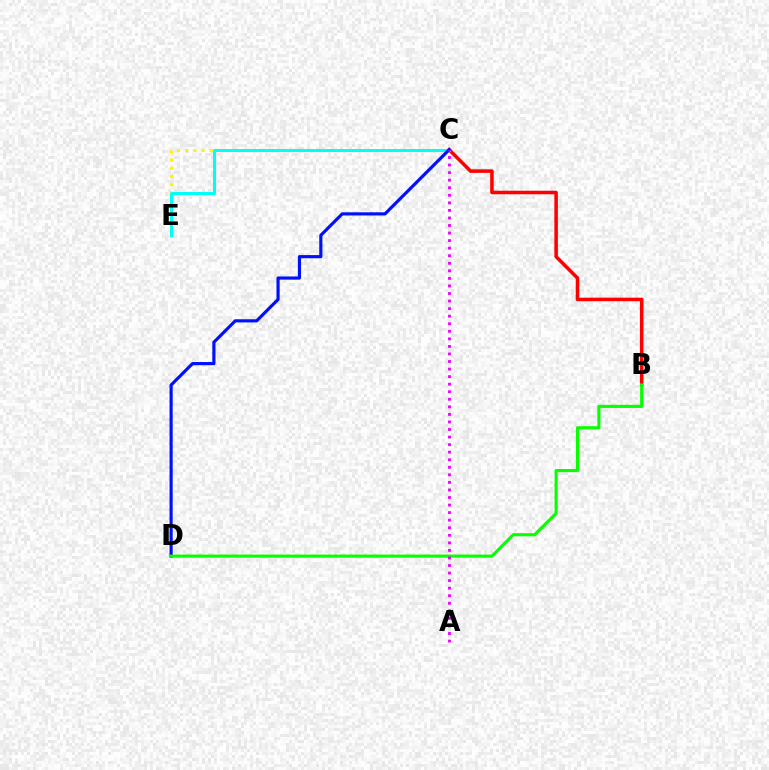{('B', 'C'): [{'color': '#ff0000', 'line_style': 'solid', 'thickness': 2.54}], ('C', 'E'): [{'color': '#fcf500', 'line_style': 'dotted', 'thickness': 2.23}, {'color': '#00fff6', 'line_style': 'solid', 'thickness': 2.15}], ('C', 'D'): [{'color': '#0010ff', 'line_style': 'solid', 'thickness': 2.28}], ('B', 'D'): [{'color': '#08ff00', 'line_style': 'solid', 'thickness': 2.24}], ('A', 'C'): [{'color': '#ee00ff', 'line_style': 'dotted', 'thickness': 2.05}]}